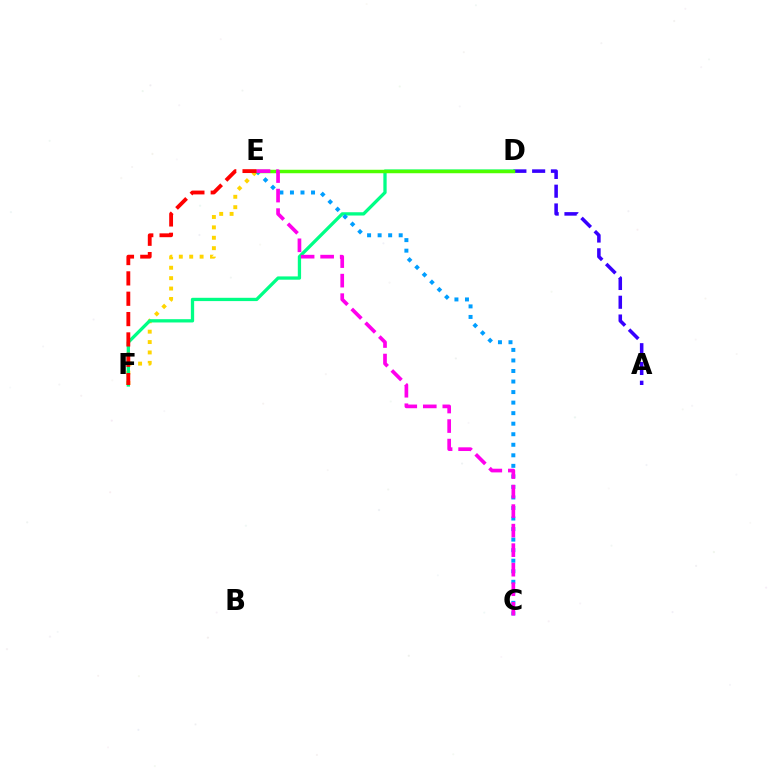{('E', 'F'): [{'color': '#ffd500', 'line_style': 'dotted', 'thickness': 2.82}, {'color': '#ff0000', 'line_style': 'dashed', 'thickness': 2.76}], ('A', 'D'): [{'color': '#3700ff', 'line_style': 'dashed', 'thickness': 2.55}], ('D', 'F'): [{'color': '#00ff86', 'line_style': 'solid', 'thickness': 2.37}], ('C', 'E'): [{'color': '#009eff', 'line_style': 'dotted', 'thickness': 2.86}, {'color': '#ff00ed', 'line_style': 'dashed', 'thickness': 2.65}], ('D', 'E'): [{'color': '#4fff00', 'line_style': 'solid', 'thickness': 2.5}]}